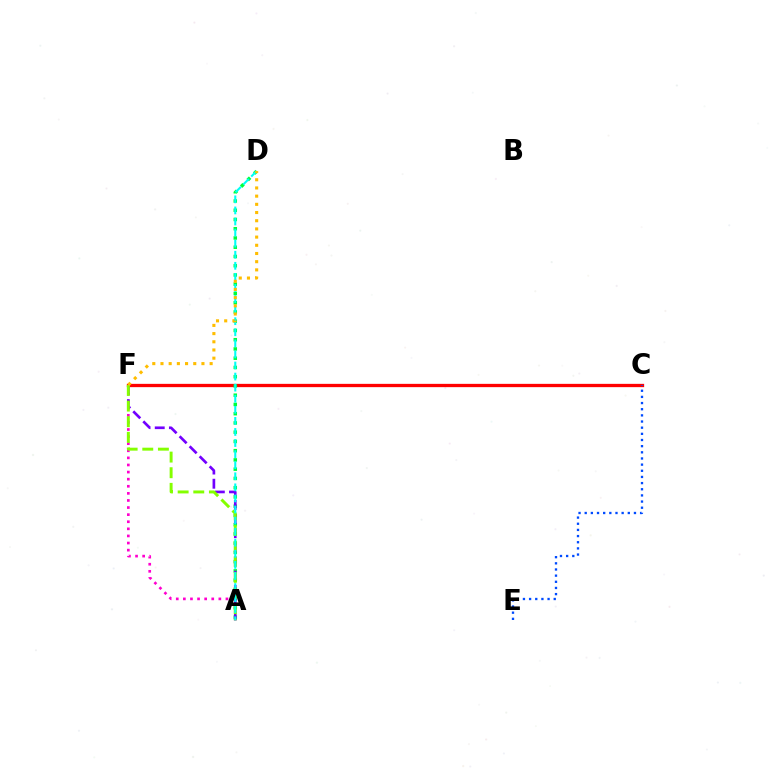{('C', 'F'): [{'color': '#ff0000', 'line_style': 'solid', 'thickness': 2.37}], ('A', 'D'): [{'color': '#00ff39', 'line_style': 'dotted', 'thickness': 2.51}, {'color': '#00fff6', 'line_style': 'dashed', 'thickness': 1.5}], ('A', 'F'): [{'color': '#ff00cf', 'line_style': 'dotted', 'thickness': 1.93}, {'color': '#7200ff', 'line_style': 'dashed', 'thickness': 1.93}, {'color': '#84ff00', 'line_style': 'dashed', 'thickness': 2.12}], ('C', 'E'): [{'color': '#004bff', 'line_style': 'dotted', 'thickness': 1.67}], ('D', 'F'): [{'color': '#ffbd00', 'line_style': 'dotted', 'thickness': 2.23}]}